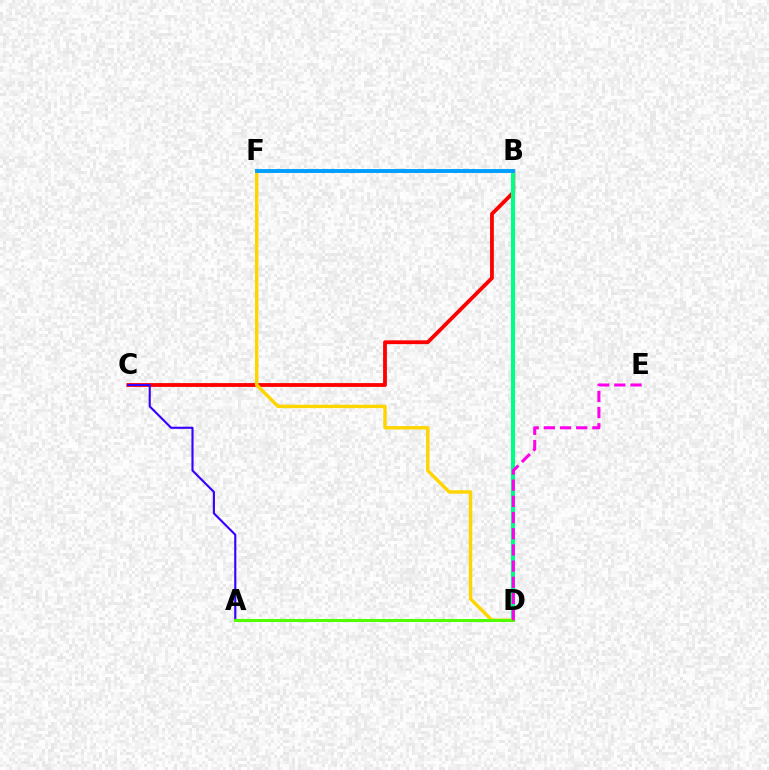{('B', 'C'): [{'color': '#ff0000', 'line_style': 'solid', 'thickness': 2.73}], ('A', 'C'): [{'color': '#3700ff', 'line_style': 'solid', 'thickness': 1.53}], ('B', 'D'): [{'color': '#00ff86', 'line_style': 'solid', 'thickness': 2.95}], ('D', 'F'): [{'color': '#ffd500', 'line_style': 'solid', 'thickness': 2.46}], ('A', 'D'): [{'color': '#4fff00', 'line_style': 'solid', 'thickness': 2.2}], ('D', 'E'): [{'color': '#ff00ed', 'line_style': 'dashed', 'thickness': 2.2}], ('B', 'F'): [{'color': '#009eff', 'line_style': 'solid', 'thickness': 2.8}]}